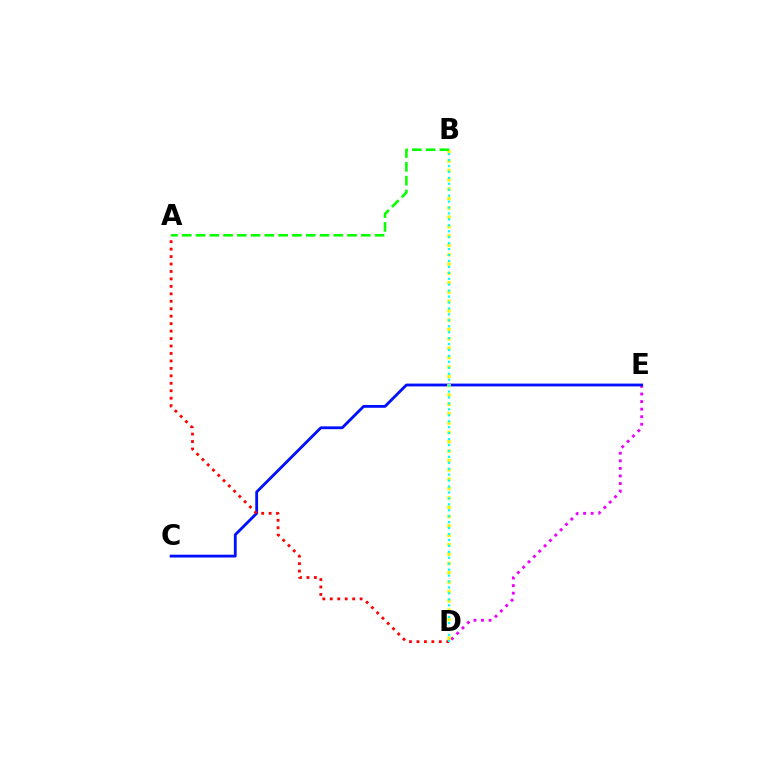{('D', 'E'): [{'color': '#ee00ff', 'line_style': 'dotted', 'thickness': 2.06}], ('C', 'E'): [{'color': '#0010ff', 'line_style': 'solid', 'thickness': 2.03}], ('A', 'D'): [{'color': '#ff0000', 'line_style': 'dotted', 'thickness': 2.03}], ('B', 'D'): [{'color': '#fcf500', 'line_style': 'dotted', 'thickness': 2.54}, {'color': '#00fff6', 'line_style': 'dotted', 'thickness': 1.61}], ('A', 'B'): [{'color': '#08ff00', 'line_style': 'dashed', 'thickness': 1.87}]}